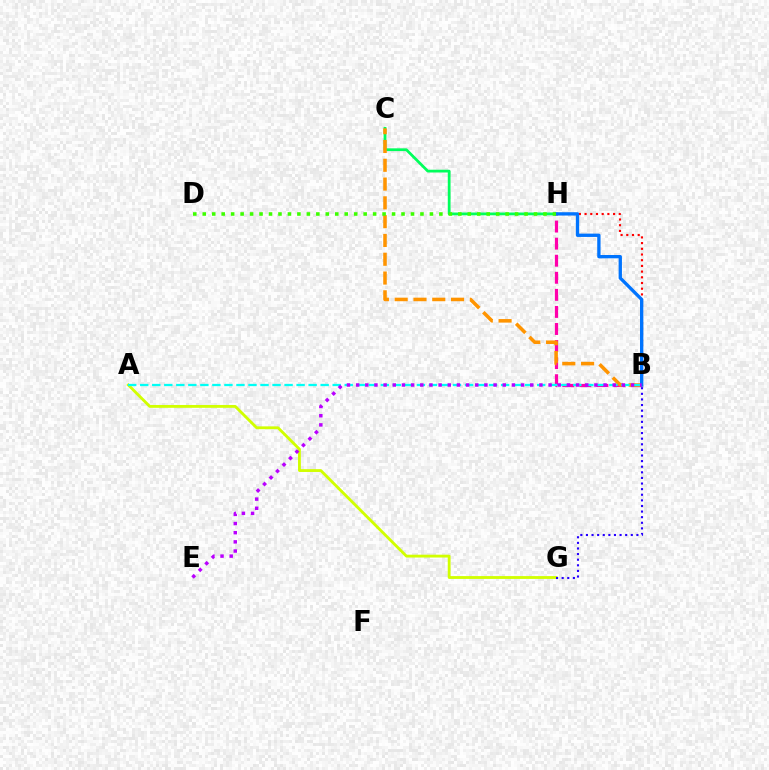{('B', 'H'): [{'color': '#ff00ac', 'line_style': 'dashed', 'thickness': 2.32}, {'color': '#ff0000', 'line_style': 'dotted', 'thickness': 1.55}, {'color': '#0074ff', 'line_style': 'solid', 'thickness': 2.39}], ('C', 'H'): [{'color': '#00ff5c', 'line_style': 'solid', 'thickness': 2.0}], ('A', 'G'): [{'color': '#d1ff00', 'line_style': 'solid', 'thickness': 2.04}], ('B', 'C'): [{'color': '#ff9400', 'line_style': 'dashed', 'thickness': 2.55}], ('B', 'G'): [{'color': '#2500ff', 'line_style': 'dotted', 'thickness': 1.52}], ('A', 'B'): [{'color': '#00fff6', 'line_style': 'dashed', 'thickness': 1.63}], ('B', 'E'): [{'color': '#b900ff', 'line_style': 'dotted', 'thickness': 2.49}], ('D', 'H'): [{'color': '#3dff00', 'line_style': 'dotted', 'thickness': 2.57}]}